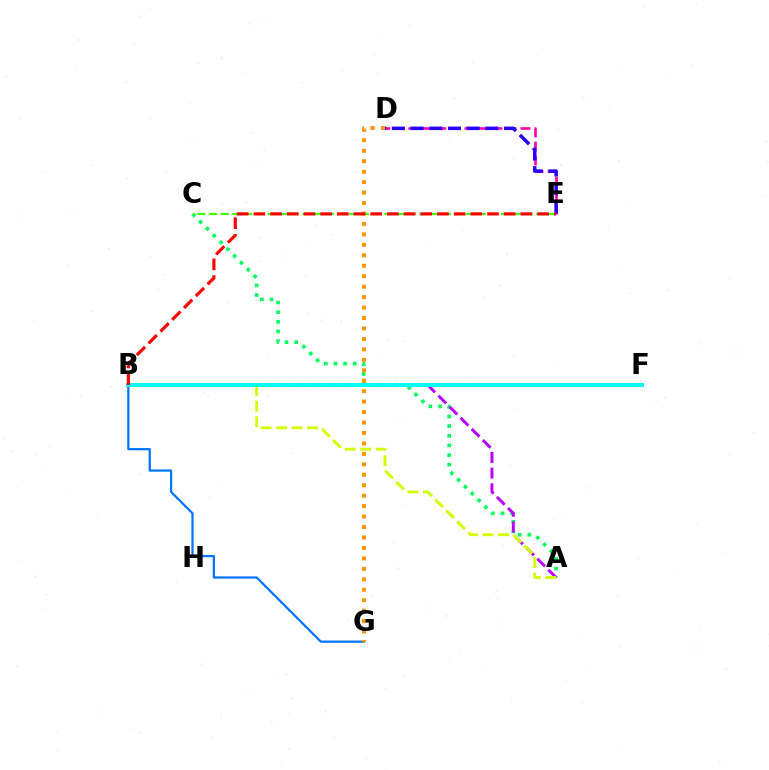{('D', 'E'): [{'color': '#ff00ac', 'line_style': 'dashed', 'thickness': 1.9}, {'color': '#2500ff', 'line_style': 'dashed', 'thickness': 2.54}], ('A', 'C'): [{'color': '#00ff5c', 'line_style': 'dotted', 'thickness': 2.62}], ('B', 'G'): [{'color': '#0074ff', 'line_style': 'solid', 'thickness': 1.61}], ('A', 'B'): [{'color': '#b900ff', 'line_style': 'dashed', 'thickness': 2.13}, {'color': '#d1ff00', 'line_style': 'dashed', 'thickness': 2.1}], ('D', 'G'): [{'color': '#ff9400', 'line_style': 'dotted', 'thickness': 2.84}], ('C', 'E'): [{'color': '#3dff00', 'line_style': 'dashed', 'thickness': 1.59}], ('B', 'F'): [{'color': '#00fff6', 'line_style': 'solid', 'thickness': 2.86}], ('B', 'E'): [{'color': '#ff0000', 'line_style': 'dashed', 'thickness': 2.27}]}